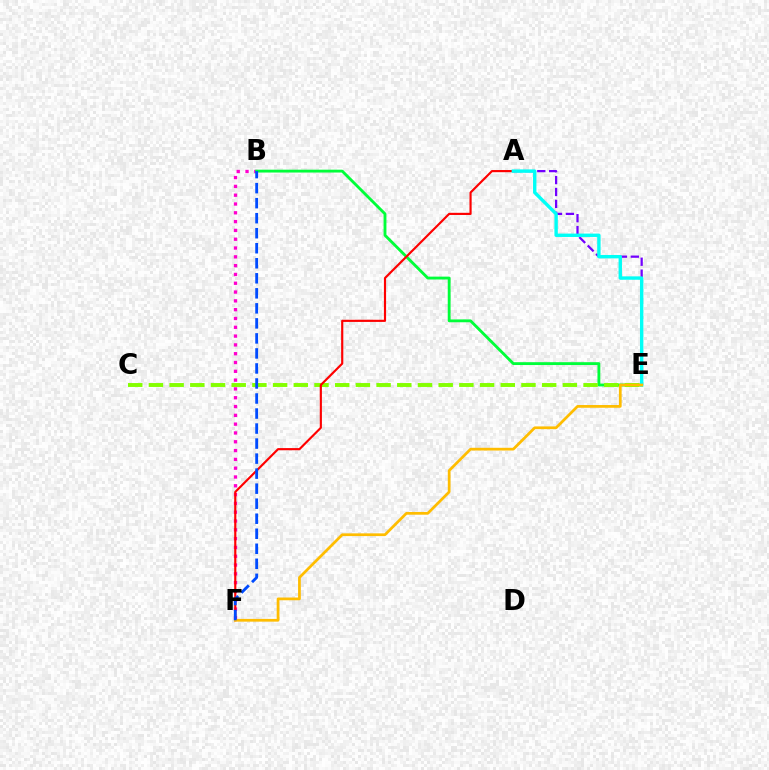{('A', 'E'): [{'color': '#7200ff', 'line_style': 'dashed', 'thickness': 1.62}, {'color': '#00fff6', 'line_style': 'solid', 'thickness': 2.44}], ('B', 'F'): [{'color': '#ff00cf', 'line_style': 'dotted', 'thickness': 2.39}, {'color': '#004bff', 'line_style': 'dashed', 'thickness': 2.04}], ('B', 'E'): [{'color': '#00ff39', 'line_style': 'solid', 'thickness': 2.05}], ('C', 'E'): [{'color': '#84ff00', 'line_style': 'dashed', 'thickness': 2.81}], ('A', 'F'): [{'color': '#ff0000', 'line_style': 'solid', 'thickness': 1.56}], ('E', 'F'): [{'color': '#ffbd00', 'line_style': 'solid', 'thickness': 1.97}]}